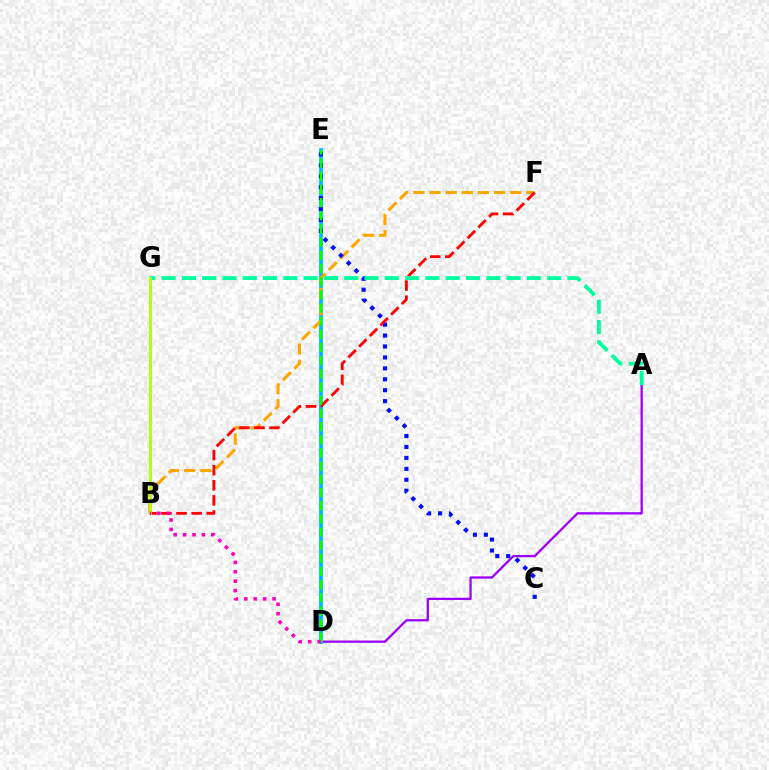{('A', 'D'): [{'color': '#9b00ff', 'line_style': 'solid', 'thickness': 1.64}], ('D', 'E'): [{'color': '#00b5ff', 'line_style': 'solid', 'thickness': 2.68}, {'color': '#08ff00', 'line_style': 'dashed', 'thickness': 1.79}], ('B', 'F'): [{'color': '#ffa500', 'line_style': 'dashed', 'thickness': 2.19}, {'color': '#ff0000', 'line_style': 'dashed', 'thickness': 2.05}], ('C', 'E'): [{'color': '#0010ff', 'line_style': 'dotted', 'thickness': 2.97}], ('A', 'G'): [{'color': '#00ff9d', 'line_style': 'dashed', 'thickness': 2.76}], ('B', 'G'): [{'color': '#b3ff00', 'line_style': 'solid', 'thickness': 2.12}], ('B', 'D'): [{'color': '#ff00bd', 'line_style': 'dotted', 'thickness': 2.56}]}